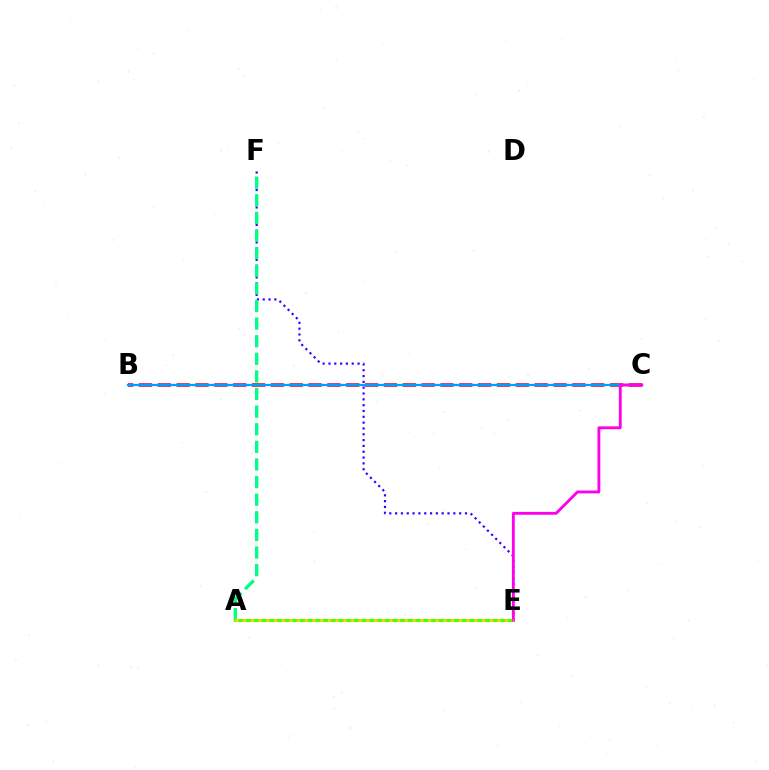{('B', 'C'): [{'color': '#ff0000', 'line_style': 'dashed', 'thickness': 2.56}, {'color': '#009eff', 'line_style': 'solid', 'thickness': 1.65}], ('E', 'F'): [{'color': '#3700ff', 'line_style': 'dotted', 'thickness': 1.58}], ('A', 'F'): [{'color': '#00ff86', 'line_style': 'dashed', 'thickness': 2.39}], ('A', 'E'): [{'color': '#4fff00', 'line_style': 'solid', 'thickness': 2.24}, {'color': '#ffd500', 'line_style': 'dotted', 'thickness': 2.09}], ('C', 'E'): [{'color': '#ff00ed', 'line_style': 'solid', 'thickness': 2.05}]}